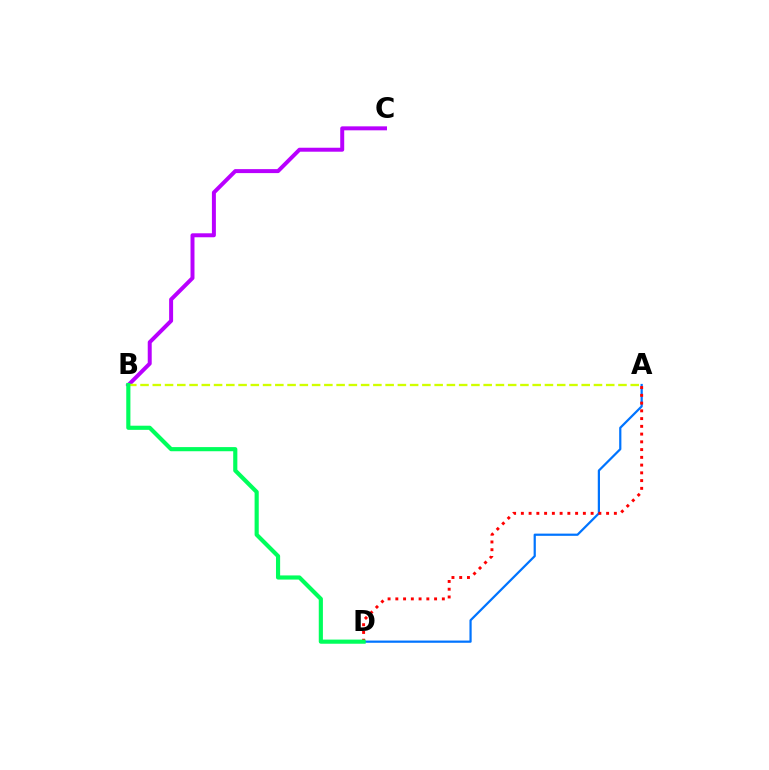{('A', 'D'): [{'color': '#0074ff', 'line_style': 'solid', 'thickness': 1.6}, {'color': '#ff0000', 'line_style': 'dotted', 'thickness': 2.11}], ('B', 'C'): [{'color': '#b900ff', 'line_style': 'solid', 'thickness': 2.86}], ('A', 'B'): [{'color': '#d1ff00', 'line_style': 'dashed', 'thickness': 1.66}], ('B', 'D'): [{'color': '#00ff5c', 'line_style': 'solid', 'thickness': 2.98}]}